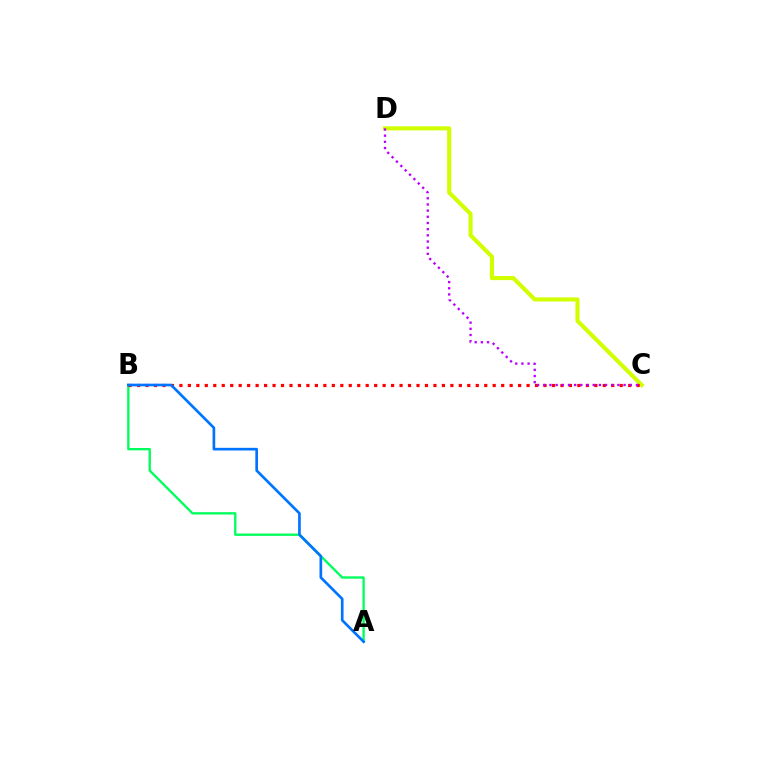{('A', 'B'): [{'color': '#00ff5c', 'line_style': 'solid', 'thickness': 1.68}, {'color': '#0074ff', 'line_style': 'solid', 'thickness': 1.92}], ('C', 'D'): [{'color': '#d1ff00', 'line_style': 'solid', 'thickness': 2.96}, {'color': '#b900ff', 'line_style': 'dotted', 'thickness': 1.68}], ('B', 'C'): [{'color': '#ff0000', 'line_style': 'dotted', 'thickness': 2.3}]}